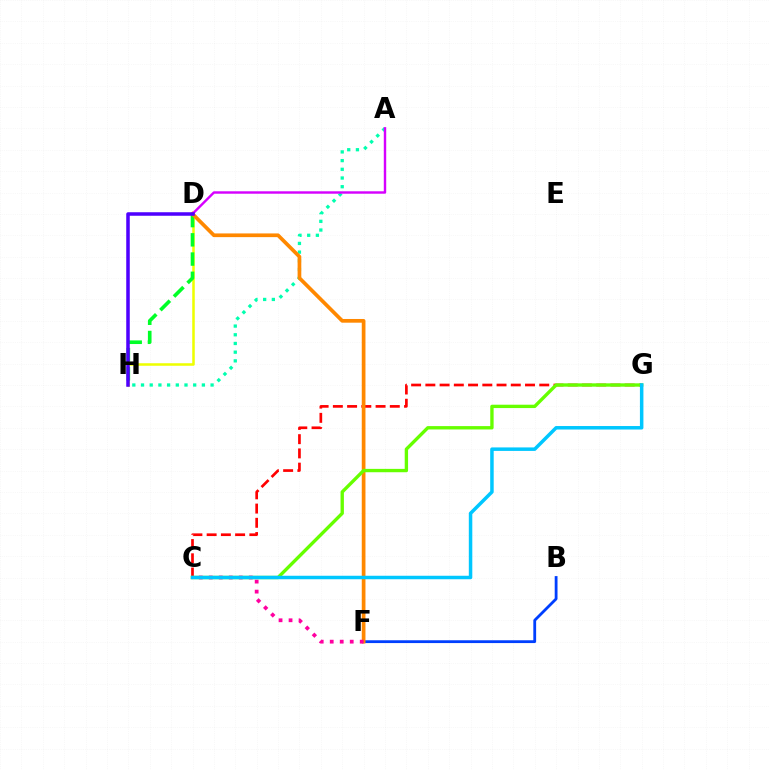{('D', 'H'): [{'color': '#eeff00', 'line_style': 'solid', 'thickness': 1.82}, {'color': '#00ff27', 'line_style': 'dashed', 'thickness': 2.61}, {'color': '#4f00ff', 'line_style': 'solid', 'thickness': 2.54}], ('C', 'G'): [{'color': '#ff0000', 'line_style': 'dashed', 'thickness': 1.93}, {'color': '#66ff00', 'line_style': 'solid', 'thickness': 2.42}, {'color': '#00c7ff', 'line_style': 'solid', 'thickness': 2.52}], ('A', 'H'): [{'color': '#00ffaf', 'line_style': 'dotted', 'thickness': 2.36}], ('B', 'F'): [{'color': '#003fff', 'line_style': 'solid', 'thickness': 2.02}], ('D', 'F'): [{'color': '#ff8800', 'line_style': 'solid', 'thickness': 2.67}], ('A', 'D'): [{'color': '#d600ff', 'line_style': 'solid', 'thickness': 1.74}], ('C', 'F'): [{'color': '#ff00a0', 'line_style': 'dotted', 'thickness': 2.72}]}